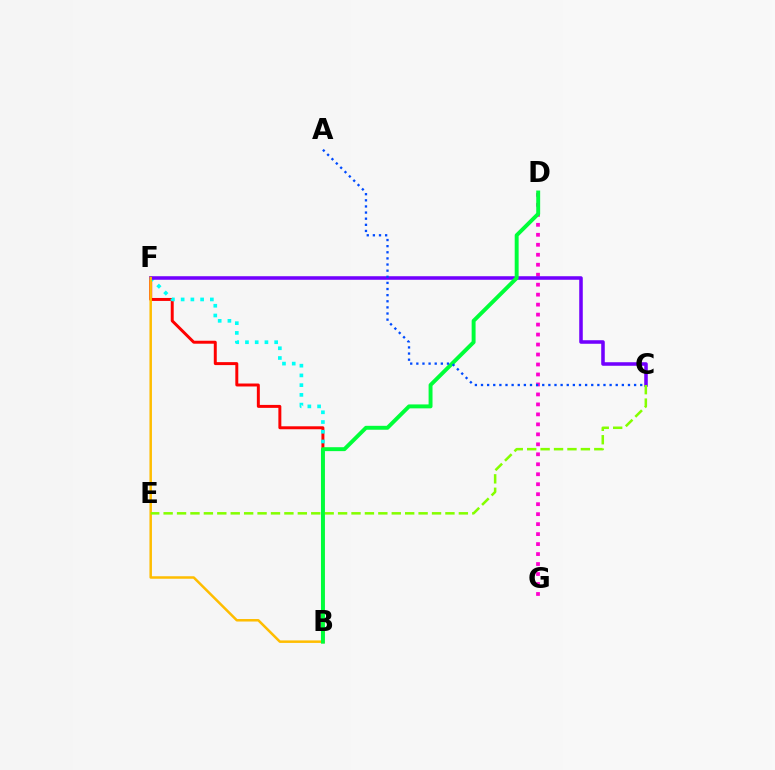{('B', 'F'): [{'color': '#ff0000', 'line_style': 'solid', 'thickness': 2.13}, {'color': '#00fff6', 'line_style': 'dotted', 'thickness': 2.64}, {'color': '#ffbd00', 'line_style': 'solid', 'thickness': 1.8}], ('D', 'G'): [{'color': '#ff00cf', 'line_style': 'dotted', 'thickness': 2.71}], ('C', 'F'): [{'color': '#7200ff', 'line_style': 'solid', 'thickness': 2.55}], ('C', 'E'): [{'color': '#84ff00', 'line_style': 'dashed', 'thickness': 1.82}], ('B', 'D'): [{'color': '#00ff39', 'line_style': 'solid', 'thickness': 2.83}], ('A', 'C'): [{'color': '#004bff', 'line_style': 'dotted', 'thickness': 1.66}]}